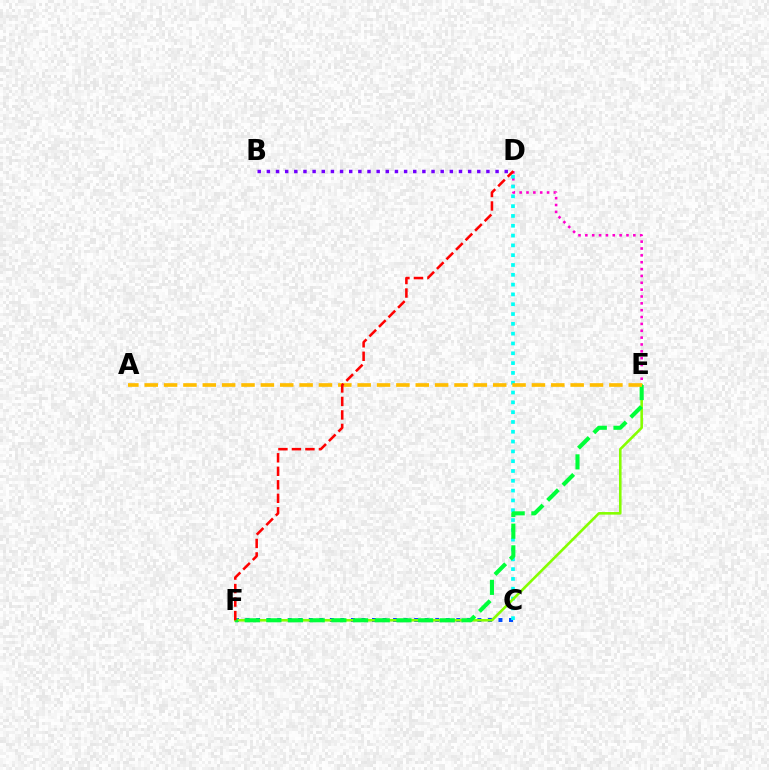{('B', 'D'): [{'color': '#7200ff', 'line_style': 'dotted', 'thickness': 2.49}], ('D', 'E'): [{'color': '#ff00cf', 'line_style': 'dotted', 'thickness': 1.86}], ('C', 'F'): [{'color': '#004bff', 'line_style': 'dotted', 'thickness': 2.86}], ('C', 'D'): [{'color': '#00fff6', 'line_style': 'dotted', 'thickness': 2.67}], ('E', 'F'): [{'color': '#84ff00', 'line_style': 'solid', 'thickness': 1.86}, {'color': '#00ff39', 'line_style': 'dashed', 'thickness': 2.95}], ('A', 'E'): [{'color': '#ffbd00', 'line_style': 'dashed', 'thickness': 2.63}], ('D', 'F'): [{'color': '#ff0000', 'line_style': 'dashed', 'thickness': 1.83}]}